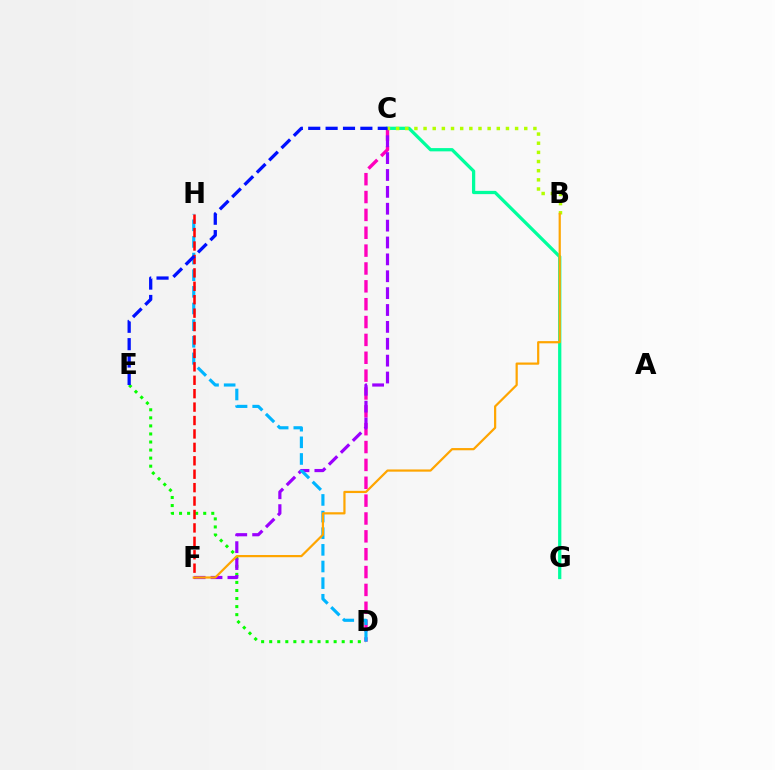{('C', 'G'): [{'color': '#00ff9d', 'line_style': 'solid', 'thickness': 2.35}], ('D', 'E'): [{'color': '#08ff00', 'line_style': 'dotted', 'thickness': 2.19}], ('C', 'D'): [{'color': '#ff00bd', 'line_style': 'dashed', 'thickness': 2.43}], ('C', 'F'): [{'color': '#9b00ff', 'line_style': 'dashed', 'thickness': 2.29}], ('D', 'H'): [{'color': '#00b5ff', 'line_style': 'dashed', 'thickness': 2.26}], ('F', 'H'): [{'color': '#ff0000', 'line_style': 'dashed', 'thickness': 1.82}], ('B', 'C'): [{'color': '#b3ff00', 'line_style': 'dotted', 'thickness': 2.49}], ('C', 'E'): [{'color': '#0010ff', 'line_style': 'dashed', 'thickness': 2.36}], ('B', 'F'): [{'color': '#ffa500', 'line_style': 'solid', 'thickness': 1.6}]}